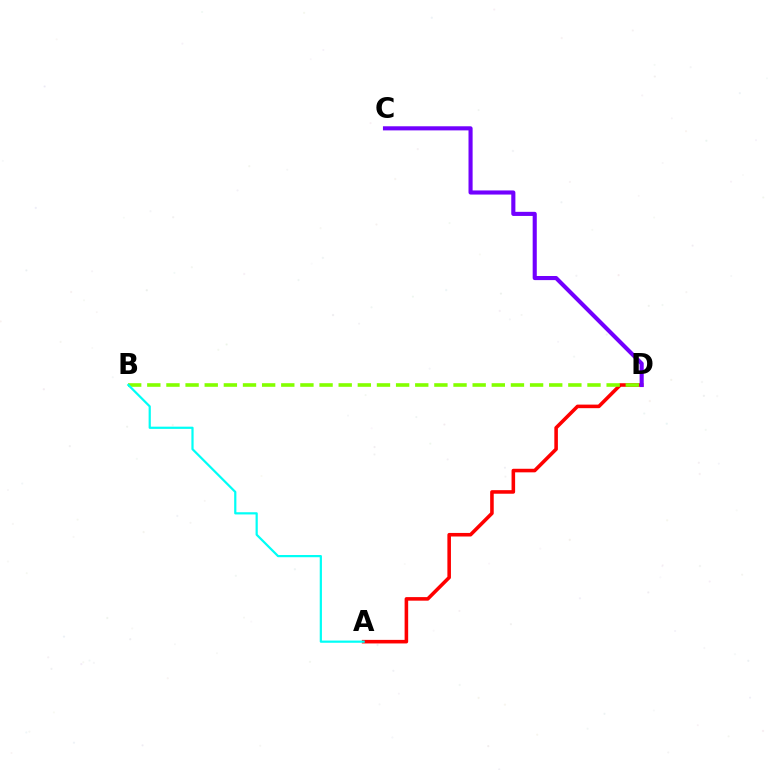{('A', 'D'): [{'color': '#ff0000', 'line_style': 'solid', 'thickness': 2.57}], ('B', 'D'): [{'color': '#84ff00', 'line_style': 'dashed', 'thickness': 2.6}], ('A', 'B'): [{'color': '#00fff6', 'line_style': 'solid', 'thickness': 1.6}], ('C', 'D'): [{'color': '#7200ff', 'line_style': 'solid', 'thickness': 2.96}]}